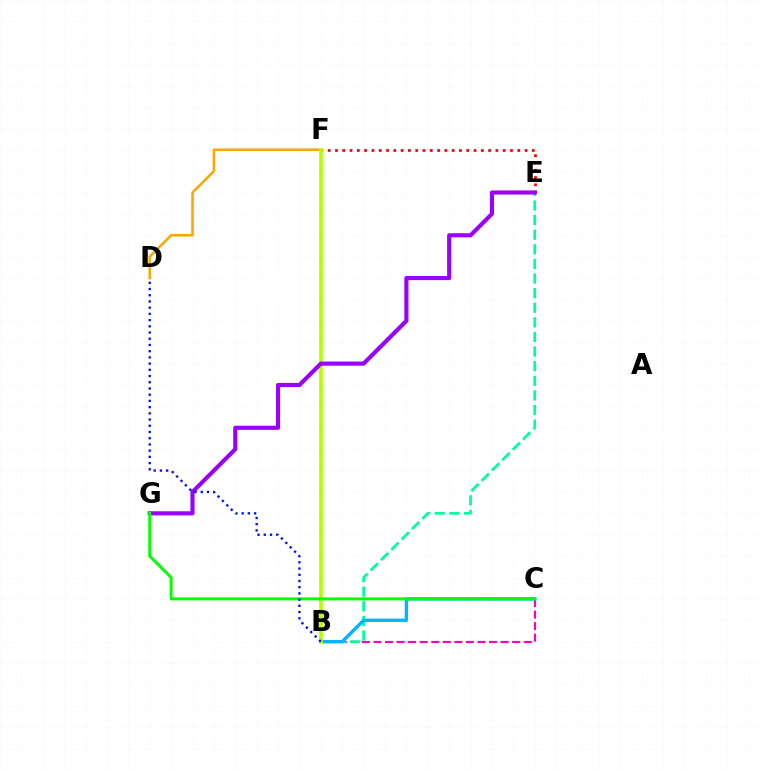{('B', 'C'): [{'color': '#ff00bd', 'line_style': 'dashed', 'thickness': 1.57}, {'color': '#00b5ff', 'line_style': 'solid', 'thickness': 2.42}], ('B', 'E'): [{'color': '#00ff9d', 'line_style': 'dashed', 'thickness': 1.98}], ('E', 'F'): [{'color': '#ff0000', 'line_style': 'dotted', 'thickness': 1.98}], ('D', 'F'): [{'color': '#ffa500', 'line_style': 'solid', 'thickness': 1.83}], ('B', 'F'): [{'color': '#b3ff00', 'line_style': 'solid', 'thickness': 2.68}], ('E', 'G'): [{'color': '#9b00ff', 'line_style': 'solid', 'thickness': 2.97}], ('C', 'G'): [{'color': '#08ff00', 'line_style': 'solid', 'thickness': 2.16}], ('B', 'D'): [{'color': '#0010ff', 'line_style': 'dotted', 'thickness': 1.69}]}